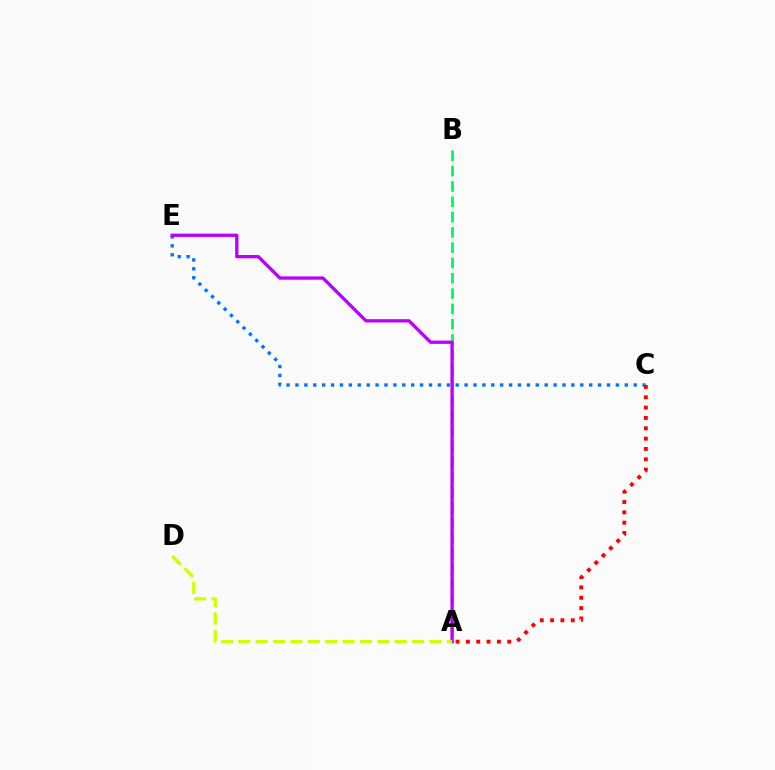{('A', 'B'): [{'color': '#00ff5c', 'line_style': 'dashed', 'thickness': 2.08}], ('C', 'E'): [{'color': '#0074ff', 'line_style': 'dotted', 'thickness': 2.42}], ('A', 'C'): [{'color': '#ff0000', 'line_style': 'dotted', 'thickness': 2.81}], ('A', 'E'): [{'color': '#b900ff', 'line_style': 'solid', 'thickness': 2.38}], ('A', 'D'): [{'color': '#d1ff00', 'line_style': 'dashed', 'thickness': 2.36}]}